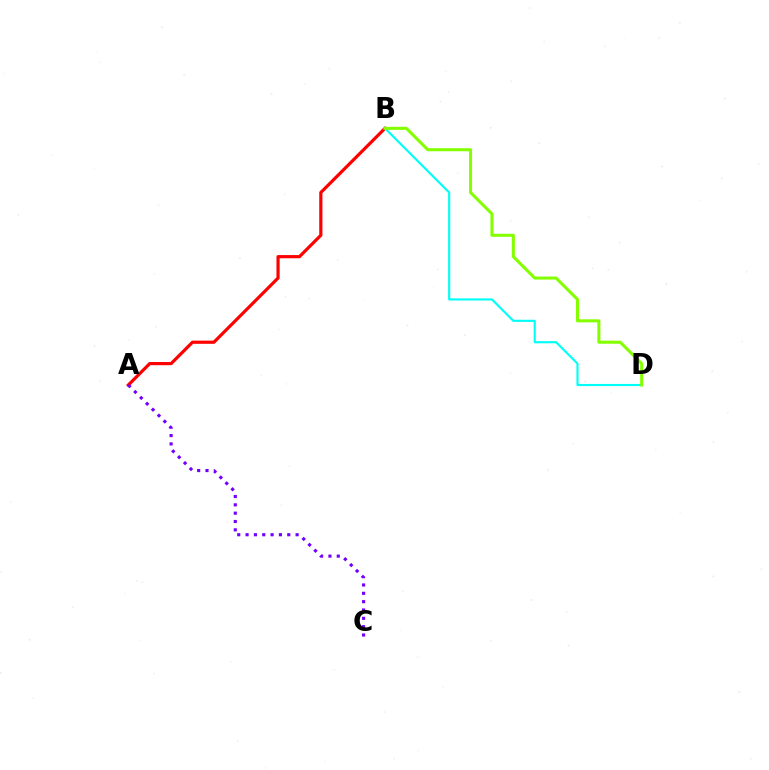{('A', 'B'): [{'color': '#ff0000', 'line_style': 'solid', 'thickness': 2.29}], ('B', 'D'): [{'color': '#00fff6', 'line_style': 'solid', 'thickness': 1.54}, {'color': '#84ff00', 'line_style': 'solid', 'thickness': 2.19}], ('A', 'C'): [{'color': '#7200ff', 'line_style': 'dotted', 'thickness': 2.27}]}